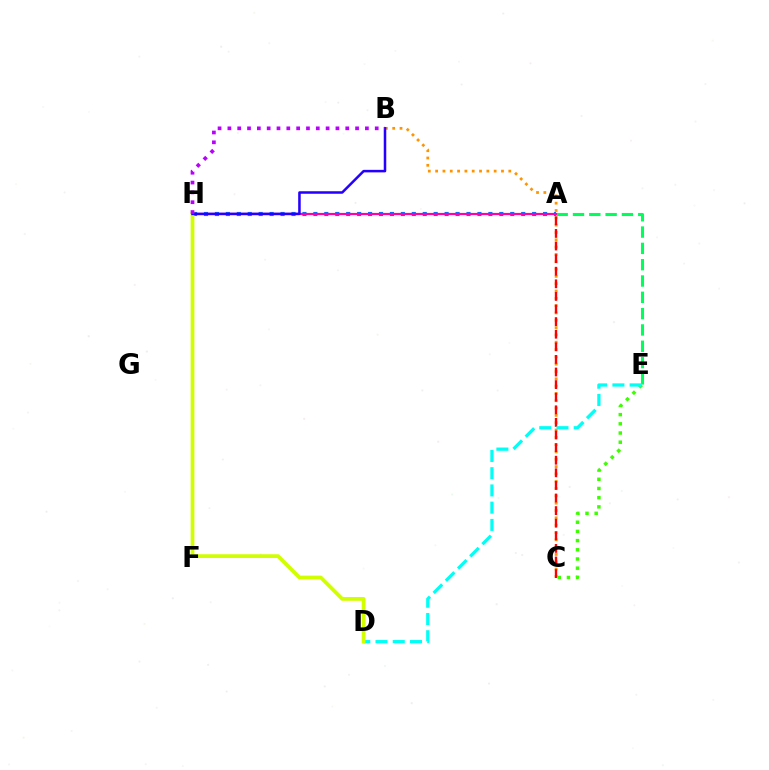{('A', 'E'): [{'color': '#00ff5c', 'line_style': 'dashed', 'thickness': 2.22}], ('B', 'C'): [{'color': '#ff9400', 'line_style': 'dotted', 'thickness': 1.99}], ('A', 'C'): [{'color': '#ff0000', 'line_style': 'dashed', 'thickness': 1.71}], ('A', 'H'): [{'color': '#0074ff', 'line_style': 'dotted', 'thickness': 2.97}, {'color': '#ff00ac', 'line_style': 'solid', 'thickness': 1.58}], ('C', 'E'): [{'color': '#3dff00', 'line_style': 'dotted', 'thickness': 2.5}], ('D', 'E'): [{'color': '#00fff6', 'line_style': 'dashed', 'thickness': 2.34}], ('D', 'H'): [{'color': '#d1ff00', 'line_style': 'solid', 'thickness': 2.7}], ('B', 'H'): [{'color': '#2500ff', 'line_style': 'solid', 'thickness': 1.82}, {'color': '#b900ff', 'line_style': 'dotted', 'thickness': 2.67}]}